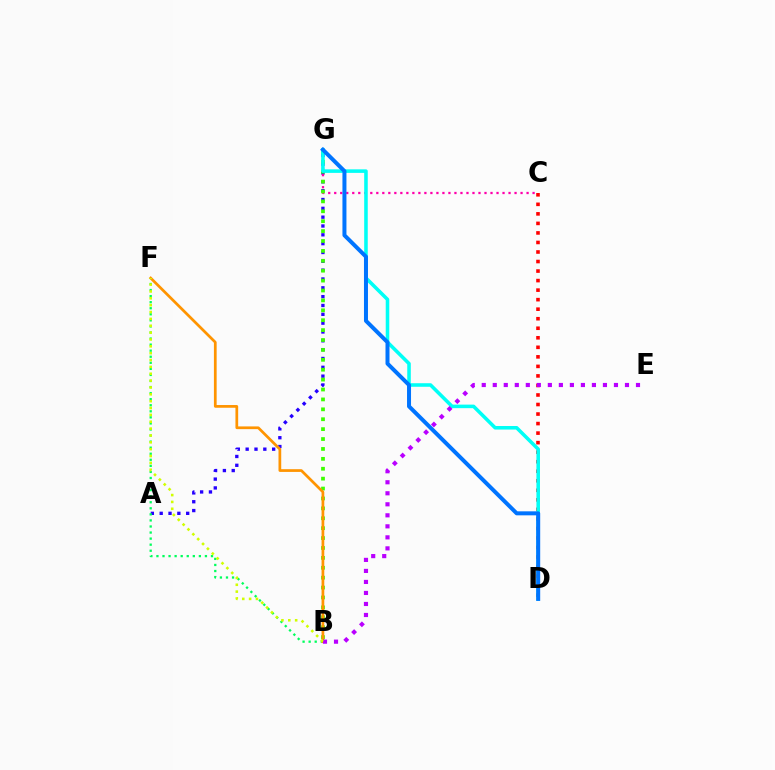{('A', 'G'): [{'color': '#2500ff', 'line_style': 'dotted', 'thickness': 2.4}], ('C', 'G'): [{'color': '#ff00ac', 'line_style': 'dotted', 'thickness': 1.63}], ('B', 'F'): [{'color': '#00ff5c', 'line_style': 'dotted', 'thickness': 1.65}, {'color': '#ff9400', 'line_style': 'solid', 'thickness': 1.96}, {'color': '#d1ff00', 'line_style': 'dotted', 'thickness': 1.86}], ('B', 'G'): [{'color': '#3dff00', 'line_style': 'dotted', 'thickness': 2.69}], ('C', 'D'): [{'color': '#ff0000', 'line_style': 'dotted', 'thickness': 2.59}], ('D', 'G'): [{'color': '#00fff6', 'line_style': 'solid', 'thickness': 2.56}, {'color': '#0074ff', 'line_style': 'solid', 'thickness': 2.88}], ('B', 'E'): [{'color': '#b900ff', 'line_style': 'dotted', 'thickness': 2.99}]}